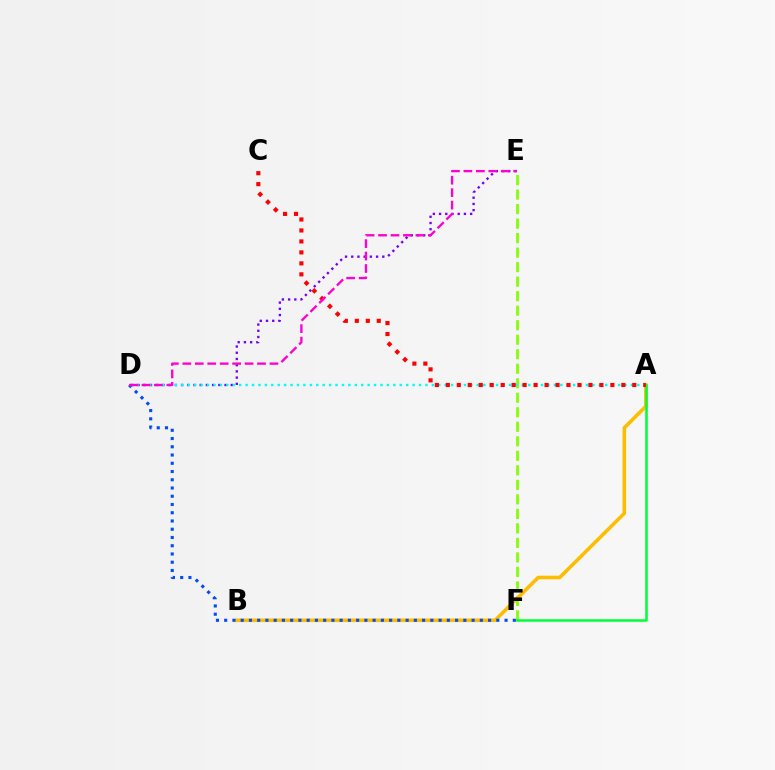{('E', 'F'): [{'color': '#84ff00', 'line_style': 'dashed', 'thickness': 1.97}], ('A', 'B'): [{'color': '#ffbd00', 'line_style': 'solid', 'thickness': 2.59}], ('A', 'F'): [{'color': '#00ff39', 'line_style': 'solid', 'thickness': 1.83}], ('D', 'F'): [{'color': '#004bff', 'line_style': 'dotted', 'thickness': 2.24}], ('D', 'E'): [{'color': '#7200ff', 'line_style': 'dotted', 'thickness': 1.69}, {'color': '#ff00cf', 'line_style': 'dashed', 'thickness': 1.69}], ('A', 'D'): [{'color': '#00fff6', 'line_style': 'dotted', 'thickness': 1.74}], ('A', 'C'): [{'color': '#ff0000', 'line_style': 'dotted', 'thickness': 2.98}]}